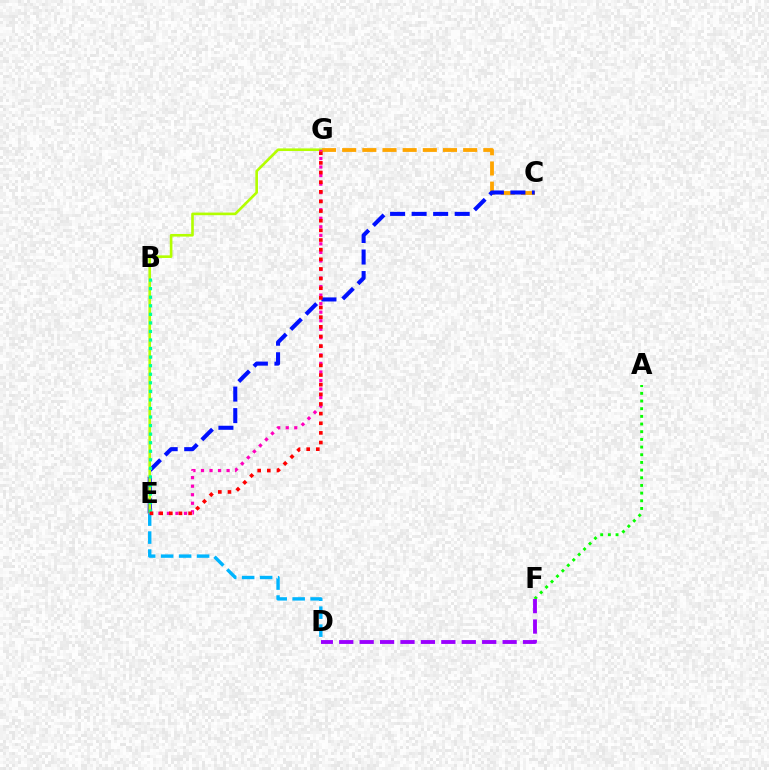{('C', 'G'): [{'color': '#ffa500', 'line_style': 'dashed', 'thickness': 2.74}], ('C', 'E'): [{'color': '#0010ff', 'line_style': 'dashed', 'thickness': 2.92}], ('A', 'F'): [{'color': '#08ff00', 'line_style': 'dotted', 'thickness': 2.09}], ('E', 'G'): [{'color': '#b3ff00', 'line_style': 'solid', 'thickness': 1.89}, {'color': '#ff00bd', 'line_style': 'dotted', 'thickness': 2.32}, {'color': '#ff0000', 'line_style': 'dotted', 'thickness': 2.62}], ('D', 'E'): [{'color': '#00b5ff', 'line_style': 'dashed', 'thickness': 2.44}], ('D', 'F'): [{'color': '#9b00ff', 'line_style': 'dashed', 'thickness': 2.77}], ('B', 'E'): [{'color': '#00ff9d', 'line_style': 'dotted', 'thickness': 2.32}]}